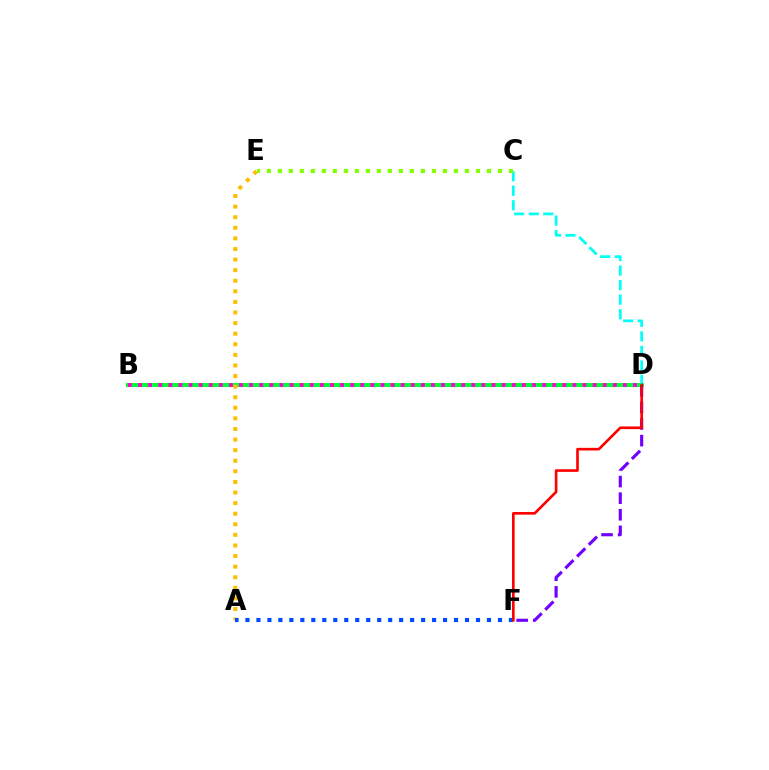{('B', 'D'): [{'color': '#00ff39', 'line_style': 'solid', 'thickness': 2.9}, {'color': '#ff00cf', 'line_style': 'dotted', 'thickness': 2.74}], ('A', 'E'): [{'color': '#ffbd00', 'line_style': 'dotted', 'thickness': 2.88}], ('C', 'D'): [{'color': '#00fff6', 'line_style': 'dashed', 'thickness': 1.97}], ('D', 'F'): [{'color': '#7200ff', 'line_style': 'dashed', 'thickness': 2.26}, {'color': '#ff0000', 'line_style': 'solid', 'thickness': 1.91}], ('C', 'E'): [{'color': '#84ff00', 'line_style': 'dotted', 'thickness': 2.99}], ('A', 'F'): [{'color': '#004bff', 'line_style': 'dotted', 'thickness': 2.98}]}